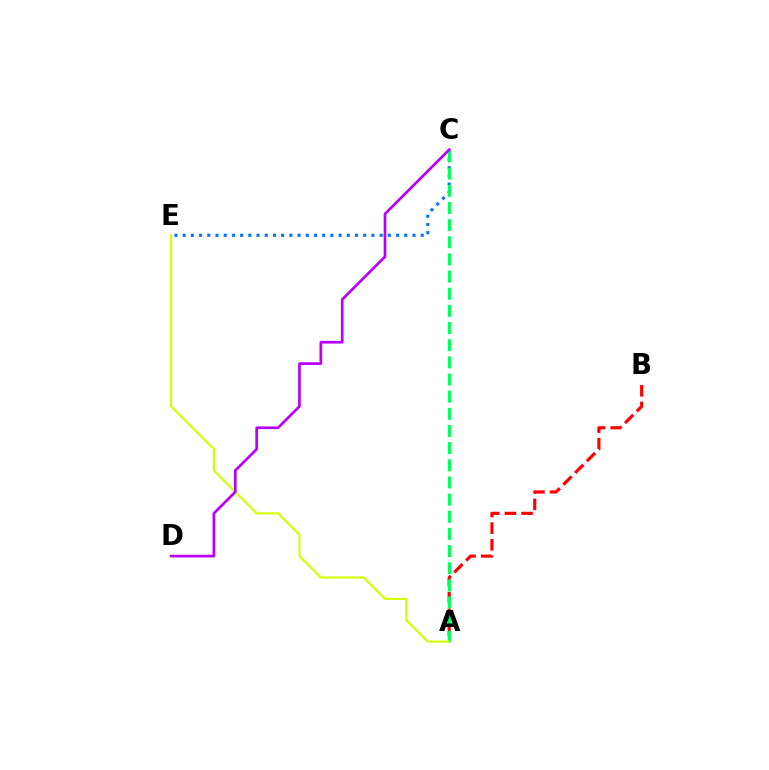{('C', 'E'): [{'color': '#0074ff', 'line_style': 'dotted', 'thickness': 2.23}], ('A', 'B'): [{'color': '#ff0000', 'line_style': 'dashed', 'thickness': 2.26}], ('A', 'C'): [{'color': '#00ff5c', 'line_style': 'dashed', 'thickness': 2.33}], ('A', 'E'): [{'color': '#d1ff00', 'line_style': 'solid', 'thickness': 1.52}], ('C', 'D'): [{'color': '#b900ff', 'line_style': 'solid', 'thickness': 1.95}]}